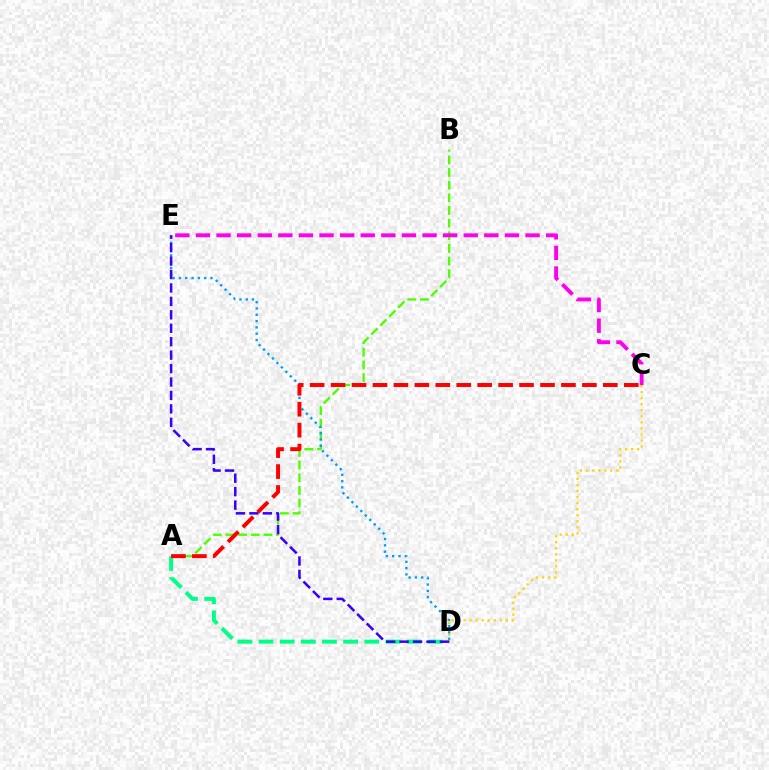{('A', 'B'): [{'color': '#4fff00', 'line_style': 'dashed', 'thickness': 1.72}], ('C', 'D'): [{'color': '#ffd500', 'line_style': 'dotted', 'thickness': 1.64}], ('D', 'E'): [{'color': '#009eff', 'line_style': 'dotted', 'thickness': 1.71}, {'color': '#3700ff', 'line_style': 'dashed', 'thickness': 1.83}], ('A', 'D'): [{'color': '#00ff86', 'line_style': 'dashed', 'thickness': 2.87}], ('A', 'C'): [{'color': '#ff0000', 'line_style': 'dashed', 'thickness': 2.84}], ('C', 'E'): [{'color': '#ff00ed', 'line_style': 'dashed', 'thickness': 2.8}]}